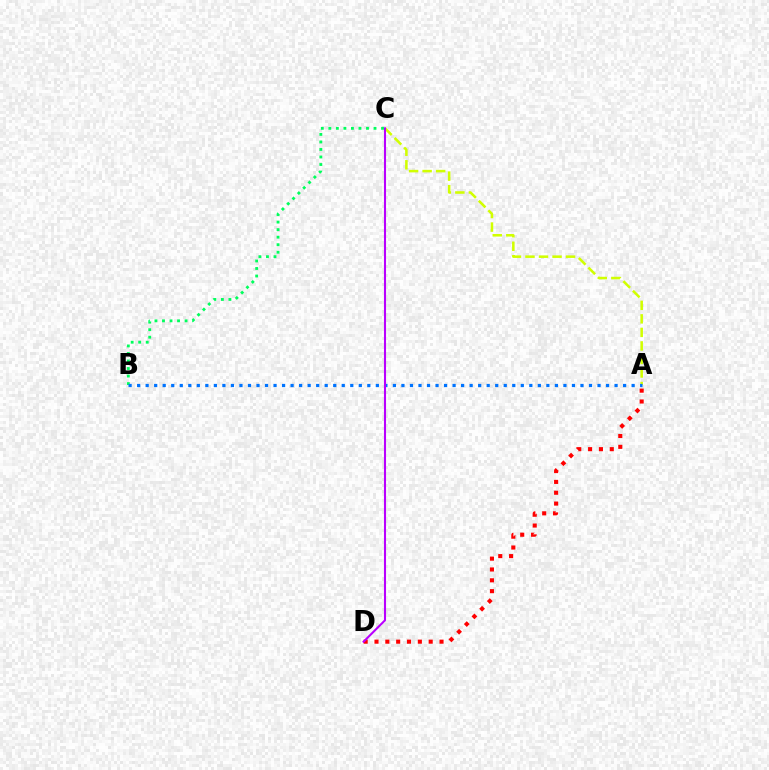{('A', 'C'): [{'color': '#d1ff00', 'line_style': 'dashed', 'thickness': 1.84}], ('A', 'D'): [{'color': '#ff0000', 'line_style': 'dotted', 'thickness': 2.94}], ('B', 'C'): [{'color': '#00ff5c', 'line_style': 'dotted', 'thickness': 2.05}], ('A', 'B'): [{'color': '#0074ff', 'line_style': 'dotted', 'thickness': 2.32}], ('C', 'D'): [{'color': '#b900ff', 'line_style': 'solid', 'thickness': 1.5}]}